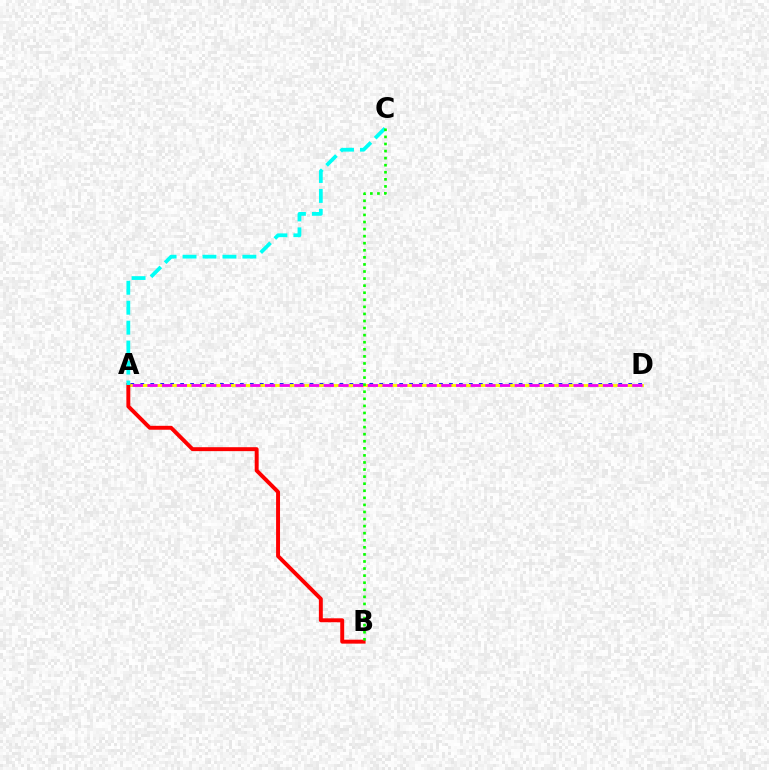{('A', 'D'): [{'color': '#0010ff', 'line_style': 'dotted', 'thickness': 2.71}, {'color': '#fcf500', 'line_style': 'solid', 'thickness': 2.09}, {'color': '#ee00ff', 'line_style': 'dashed', 'thickness': 2.0}], ('A', 'B'): [{'color': '#ff0000', 'line_style': 'solid', 'thickness': 2.83}], ('A', 'C'): [{'color': '#00fff6', 'line_style': 'dashed', 'thickness': 2.71}], ('B', 'C'): [{'color': '#08ff00', 'line_style': 'dotted', 'thickness': 1.92}]}